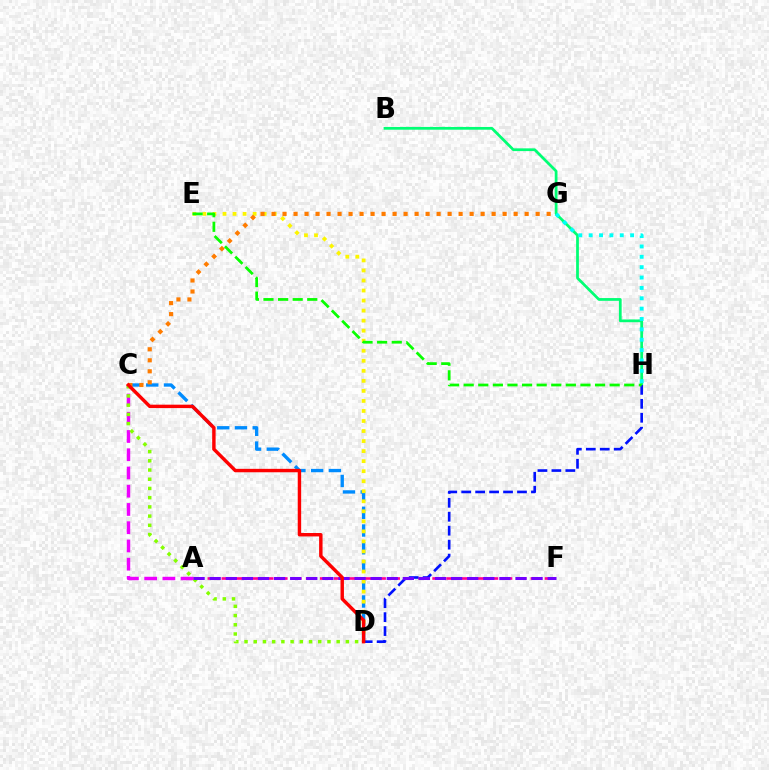{('B', 'H'): [{'color': '#00ff74', 'line_style': 'solid', 'thickness': 1.98}], ('A', 'C'): [{'color': '#ee00ff', 'line_style': 'dashed', 'thickness': 2.48}], ('A', 'F'): [{'color': '#ff0094', 'line_style': 'dashed', 'thickness': 1.91}, {'color': '#7200ff', 'line_style': 'dashed', 'thickness': 2.19}], ('C', 'D'): [{'color': '#008cff', 'line_style': 'dashed', 'thickness': 2.41}, {'color': '#84ff00', 'line_style': 'dotted', 'thickness': 2.5}, {'color': '#ff0000', 'line_style': 'solid', 'thickness': 2.46}], ('D', 'E'): [{'color': '#fcf500', 'line_style': 'dotted', 'thickness': 2.73}], ('C', 'G'): [{'color': '#ff7c00', 'line_style': 'dotted', 'thickness': 2.99}], ('D', 'H'): [{'color': '#0010ff', 'line_style': 'dashed', 'thickness': 1.89}], ('E', 'H'): [{'color': '#08ff00', 'line_style': 'dashed', 'thickness': 1.98}], ('G', 'H'): [{'color': '#00fff6', 'line_style': 'dotted', 'thickness': 2.82}]}